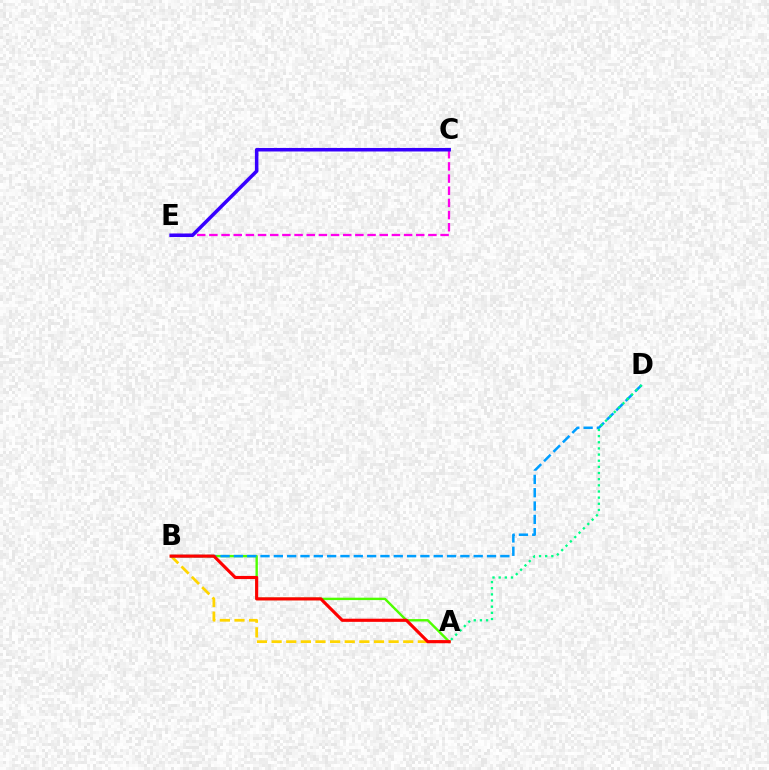{('A', 'B'): [{'color': '#ffd500', 'line_style': 'dashed', 'thickness': 1.99}, {'color': '#4fff00', 'line_style': 'solid', 'thickness': 1.73}, {'color': '#ff0000', 'line_style': 'solid', 'thickness': 2.26}], ('B', 'D'): [{'color': '#009eff', 'line_style': 'dashed', 'thickness': 1.81}], ('C', 'E'): [{'color': '#ff00ed', 'line_style': 'dashed', 'thickness': 1.65}, {'color': '#3700ff', 'line_style': 'solid', 'thickness': 2.54}], ('A', 'D'): [{'color': '#00ff86', 'line_style': 'dotted', 'thickness': 1.67}]}